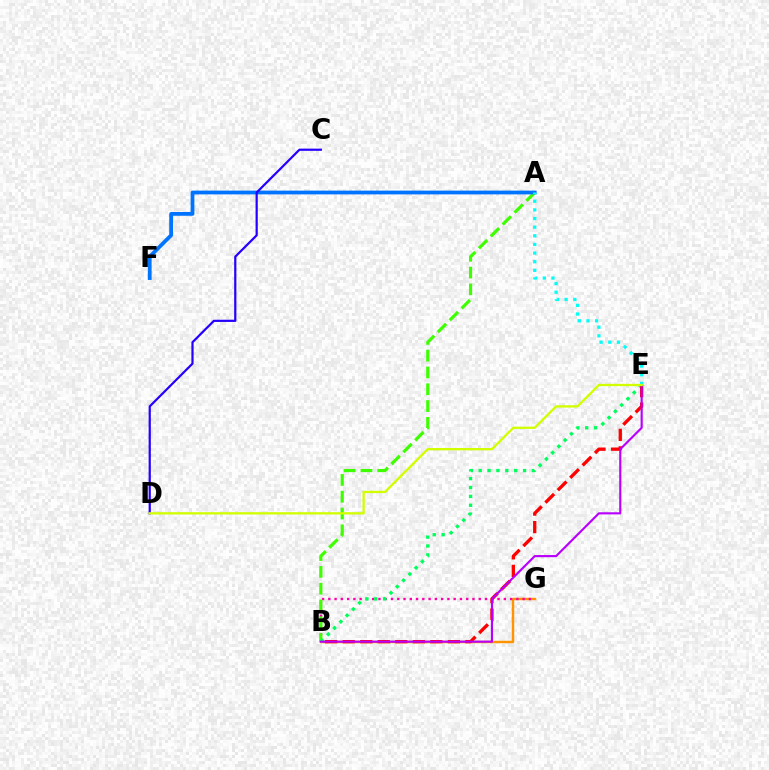{('B', 'G'): [{'color': '#ff9400', 'line_style': 'solid', 'thickness': 1.75}, {'color': '#ff00ac', 'line_style': 'dotted', 'thickness': 1.7}], ('A', 'B'): [{'color': '#3dff00', 'line_style': 'dashed', 'thickness': 2.28}], ('B', 'E'): [{'color': '#00ff5c', 'line_style': 'dotted', 'thickness': 2.41}, {'color': '#ff0000', 'line_style': 'dashed', 'thickness': 2.38}, {'color': '#b900ff', 'line_style': 'solid', 'thickness': 1.54}], ('A', 'F'): [{'color': '#0074ff', 'line_style': 'solid', 'thickness': 2.71}], ('C', 'D'): [{'color': '#2500ff', 'line_style': 'solid', 'thickness': 1.59}], ('A', 'E'): [{'color': '#00fff6', 'line_style': 'dotted', 'thickness': 2.35}], ('D', 'E'): [{'color': '#d1ff00', 'line_style': 'solid', 'thickness': 1.66}]}